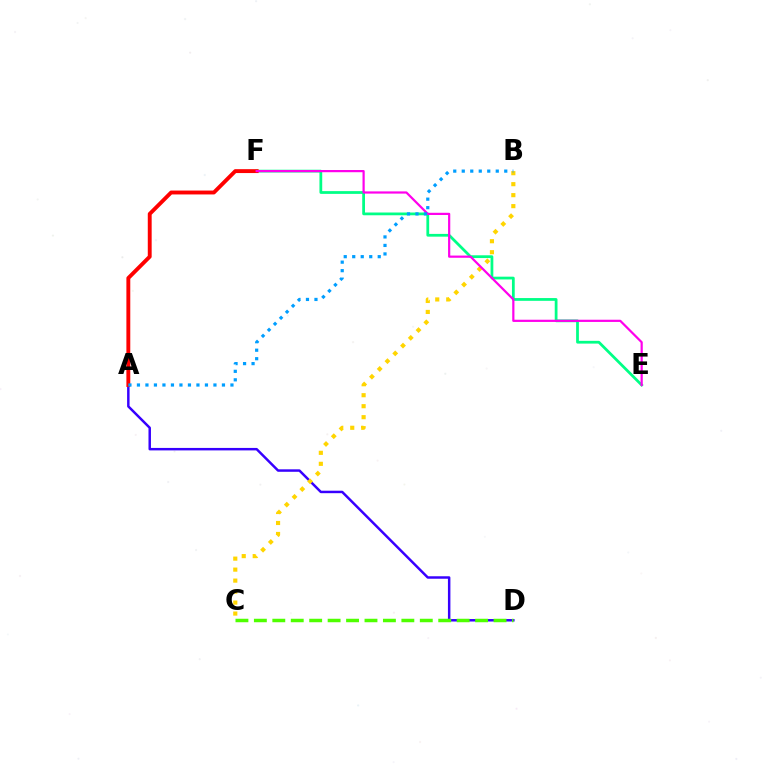{('E', 'F'): [{'color': '#00ff86', 'line_style': 'solid', 'thickness': 1.99}, {'color': '#ff00ed', 'line_style': 'solid', 'thickness': 1.59}], ('A', 'D'): [{'color': '#3700ff', 'line_style': 'solid', 'thickness': 1.78}], ('A', 'F'): [{'color': '#ff0000', 'line_style': 'solid', 'thickness': 2.8}], ('B', 'C'): [{'color': '#ffd500', 'line_style': 'dotted', 'thickness': 2.98}], ('A', 'B'): [{'color': '#009eff', 'line_style': 'dotted', 'thickness': 2.31}], ('C', 'D'): [{'color': '#4fff00', 'line_style': 'dashed', 'thickness': 2.5}]}